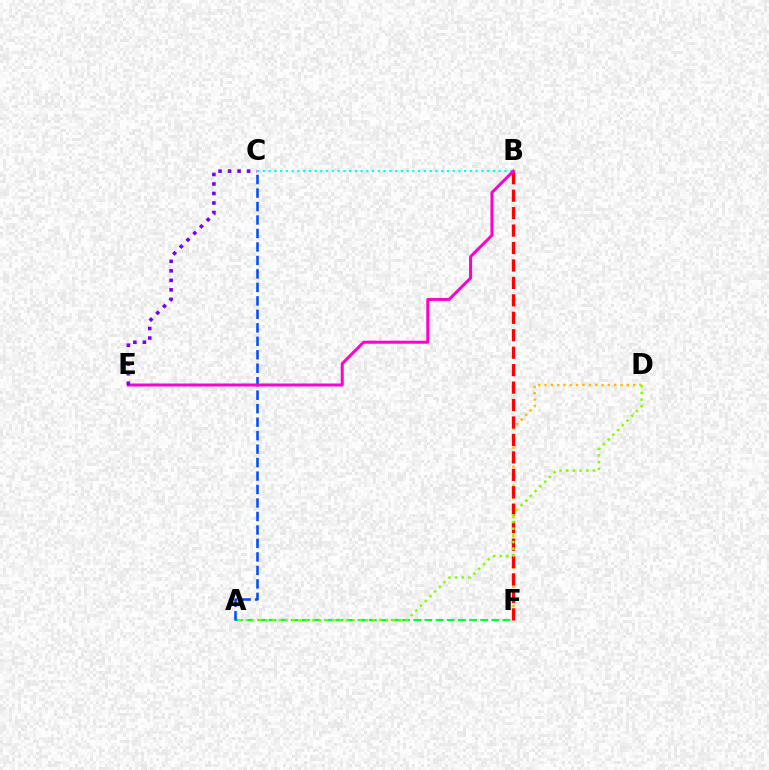{('B', 'C'): [{'color': '#00fff6', 'line_style': 'dotted', 'thickness': 1.56}], ('A', 'F'): [{'color': '#00ff39', 'line_style': 'dashed', 'thickness': 1.51}], ('A', 'C'): [{'color': '#004bff', 'line_style': 'dashed', 'thickness': 1.83}], ('D', 'F'): [{'color': '#ffbd00', 'line_style': 'dotted', 'thickness': 1.72}], ('B', 'F'): [{'color': '#ff0000', 'line_style': 'dashed', 'thickness': 2.37}], ('B', 'E'): [{'color': '#ff00cf', 'line_style': 'solid', 'thickness': 2.16}], ('C', 'E'): [{'color': '#7200ff', 'line_style': 'dotted', 'thickness': 2.58}], ('A', 'D'): [{'color': '#84ff00', 'line_style': 'dotted', 'thickness': 1.82}]}